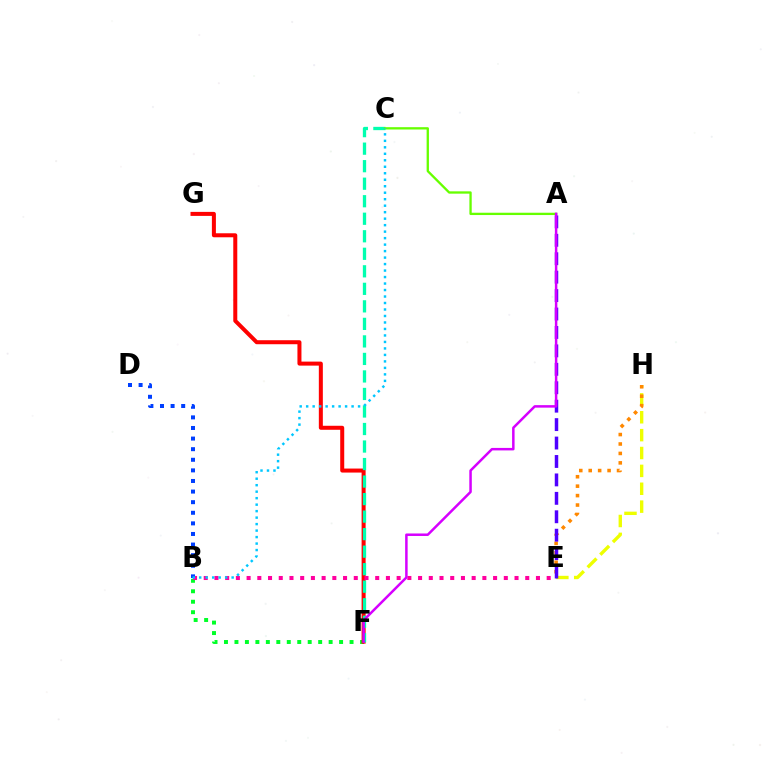{('B', 'F'): [{'color': '#00ff27', 'line_style': 'dotted', 'thickness': 2.84}], ('E', 'H'): [{'color': '#eeff00', 'line_style': 'dashed', 'thickness': 2.43}, {'color': '#ff8800', 'line_style': 'dotted', 'thickness': 2.56}], ('F', 'G'): [{'color': '#ff0000', 'line_style': 'solid', 'thickness': 2.89}], ('B', 'E'): [{'color': '#ff00a0', 'line_style': 'dotted', 'thickness': 2.91}], ('C', 'F'): [{'color': '#00ffaf', 'line_style': 'dashed', 'thickness': 2.38}], ('B', 'D'): [{'color': '#003fff', 'line_style': 'dotted', 'thickness': 2.88}], ('A', 'E'): [{'color': '#4f00ff', 'line_style': 'dashed', 'thickness': 2.5}], ('A', 'C'): [{'color': '#66ff00', 'line_style': 'solid', 'thickness': 1.67}], ('A', 'F'): [{'color': '#d600ff', 'line_style': 'solid', 'thickness': 1.8}], ('B', 'C'): [{'color': '#00c7ff', 'line_style': 'dotted', 'thickness': 1.76}]}